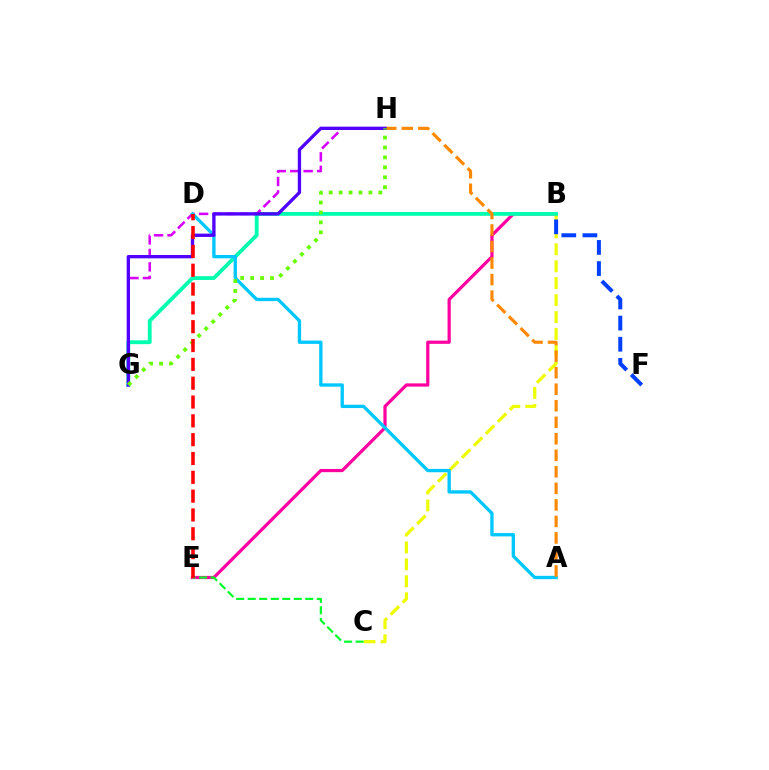{('B', 'E'): [{'color': '#ff00a0', 'line_style': 'solid', 'thickness': 2.31}], ('B', 'C'): [{'color': '#eeff00', 'line_style': 'dashed', 'thickness': 2.3}], ('C', 'E'): [{'color': '#00ff27', 'line_style': 'dashed', 'thickness': 1.56}], ('B', 'G'): [{'color': '#00ffaf', 'line_style': 'solid', 'thickness': 2.76}], ('B', 'F'): [{'color': '#003fff', 'line_style': 'dashed', 'thickness': 2.87}], ('G', 'H'): [{'color': '#d600ff', 'line_style': 'dashed', 'thickness': 1.83}, {'color': '#4f00ff', 'line_style': 'solid', 'thickness': 2.39}, {'color': '#66ff00', 'line_style': 'dotted', 'thickness': 2.7}], ('A', 'D'): [{'color': '#00c7ff', 'line_style': 'solid', 'thickness': 2.4}], ('A', 'H'): [{'color': '#ff8800', 'line_style': 'dashed', 'thickness': 2.25}], ('D', 'E'): [{'color': '#ff0000', 'line_style': 'dashed', 'thickness': 2.56}]}